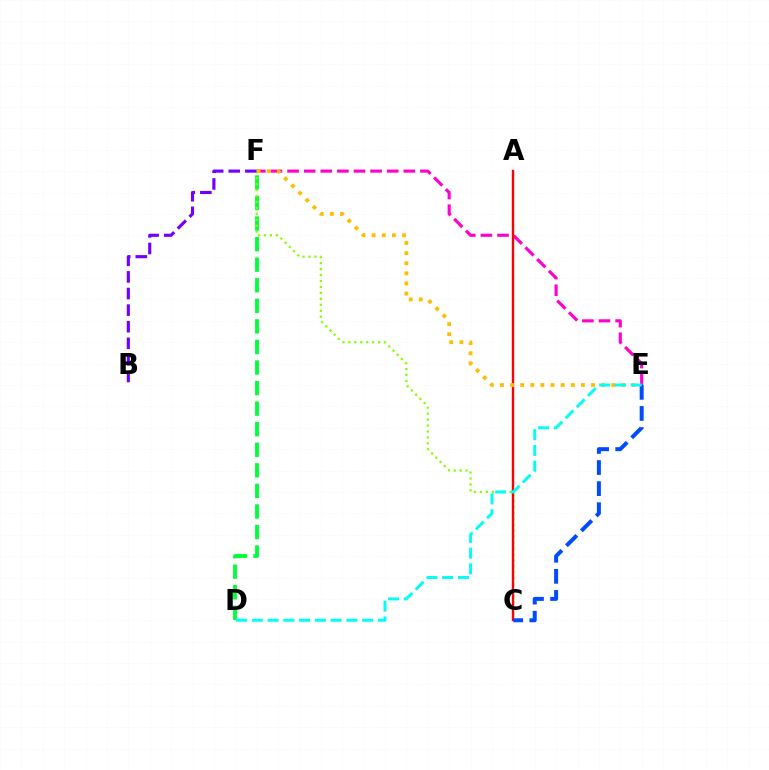{('D', 'F'): [{'color': '#00ff39', 'line_style': 'dashed', 'thickness': 2.79}], ('E', 'F'): [{'color': '#ff00cf', 'line_style': 'dashed', 'thickness': 2.26}, {'color': '#ffbd00', 'line_style': 'dotted', 'thickness': 2.75}], ('C', 'F'): [{'color': '#84ff00', 'line_style': 'dotted', 'thickness': 1.61}], ('A', 'C'): [{'color': '#ff0000', 'line_style': 'solid', 'thickness': 1.72}], ('B', 'F'): [{'color': '#7200ff', 'line_style': 'dashed', 'thickness': 2.26}], ('C', 'E'): [{'color': '#004bff', 'line_style': 'dashed', 'thickness': 2.86}], ('D', 'E'): [{'color': '#00fff6', 'line_style': 'dashed', 'thickness': 2.14}]}